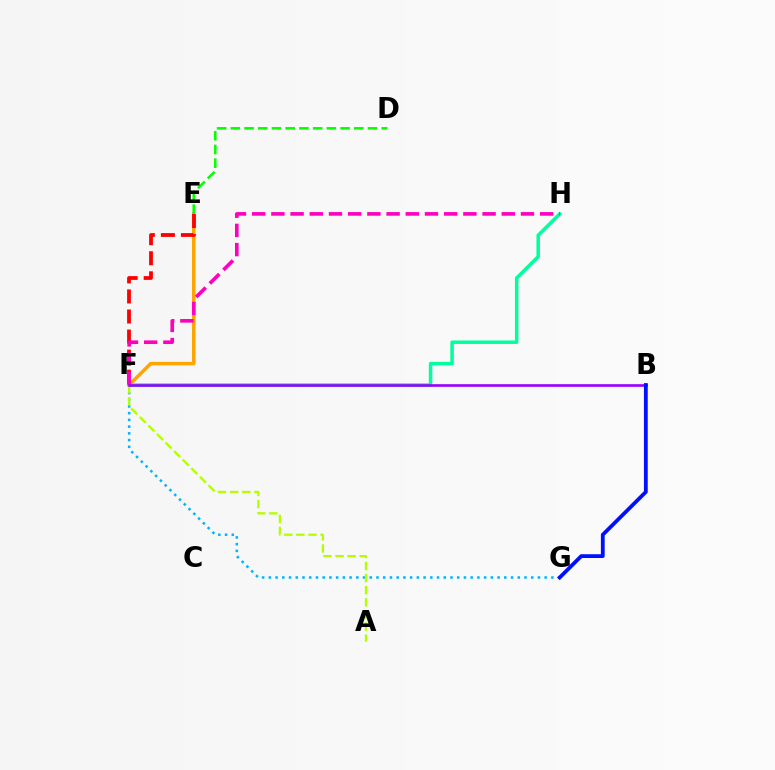{('F', 'G'): [{'color': '#00b5ff', 'line_style': 'dotted', 'thickness': 1.83}], ('E', 'F'): [{'color': '#ffa500', 'line_style': 'solid', 'thickness': 2.53}, {'color': '#ff0000', 'line_style': 'dashed', 'thickness': 2.73}], ('F', 'H'): [{'color': '#00ff9d', 'line_style': 'solid', 'thickness': 2.51}, {'color': '#ff00bd', 'line_style': 'dashed', 'thickness': 2.61}], ('A', 'F'): [{'color': '#b3ff00', 'line_style': 'dashed', 'thickness': 1.65}], ('B', 'F'): [{'color': '#9b00ff', 'line_style': 'solid', 'thickness': 1.91}], ('D', 'E'): [{'color': '#08ff00', 'line_style': 'dashed', 'thickness': 1.86}], ('B', 'G'): [{'color': '#0010ff', 'line_style': 'solid', 'thickness': 2.73}]}